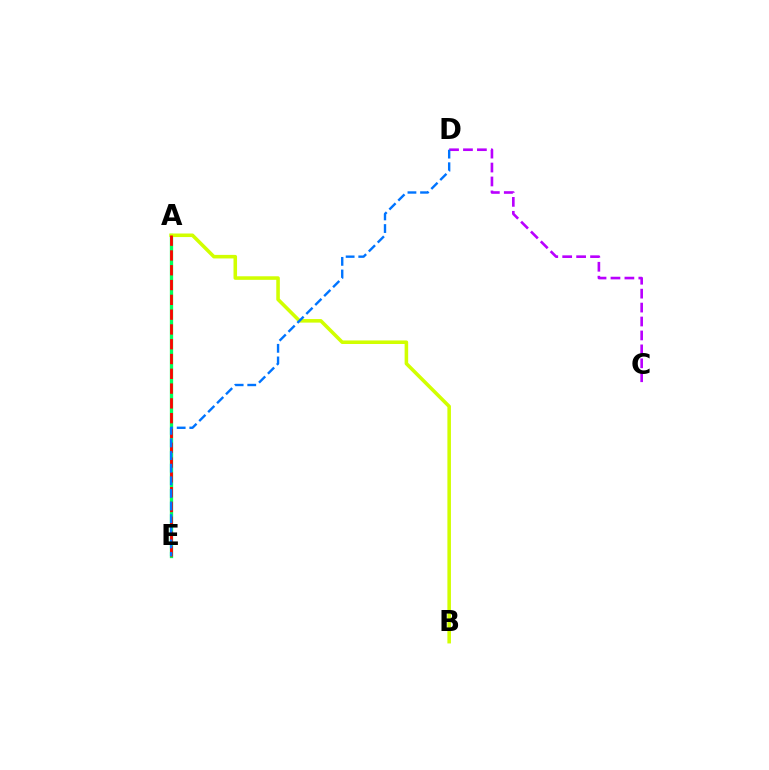{('A', 'E'): [{'color': '#00ff5c', 'line_style': 'solid', 'thickness': 2.37}, {'color': '#ff0000', 'line_style': 'dashed', 'thickness': 2.01}], ('C', 'D'): [{'color': '#b900ff', 'line_style': 'dashed', 'thickness': 1.89}], ('A', 'B'): [{'color': '#d1ff00', 'line_style': 'solid', 'thickness': 2.56}], ('D', 'E'): [{'color': '#0074ff', 'line_style': 'dashed', 'thickness': 1.71}]}